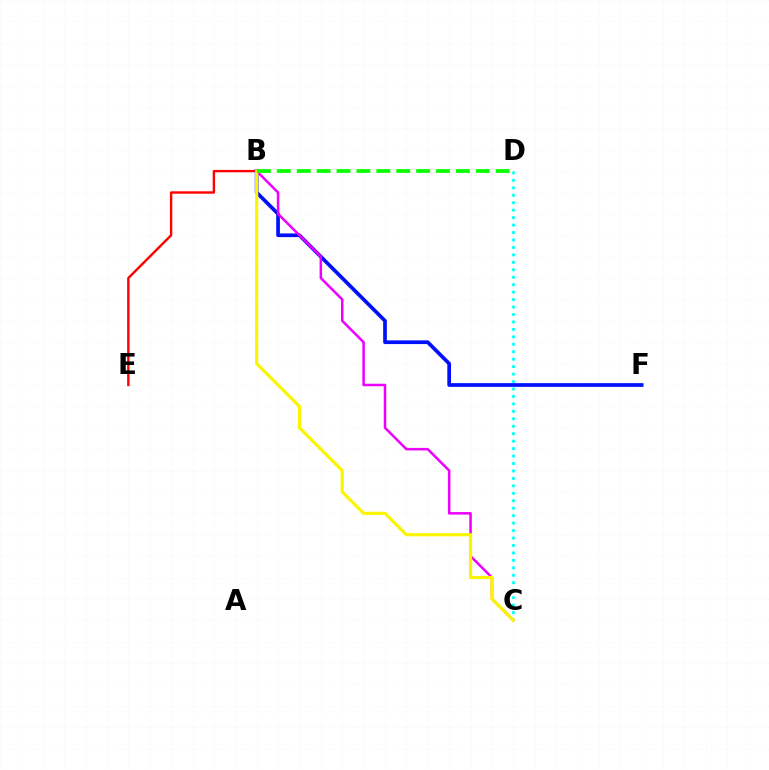{('C', 'D'): [{'color': '#00fff6', 'line_style': 'dotted', 'thickness': 2.02}], ('B', 'E'): [{'color': '#ff0000', 'line_style': 'solid', 'thickness': 1.72}], ('B', 'F'): [{'color': '#0010ff', 'line_style': 'solid', 'thickness': 2.67}], ('B', 'C'): [{'color': '#ee00ff', 'line_style': 'solid', 'thickness': 1.81}, {'color': '#fcf500', 'line_style': 'solid', 'thickness': 2.31}], ('B', 'D'): [{'color': '#08ff00', 'line_style': 'dashed', 'thickness': 2.7}]}